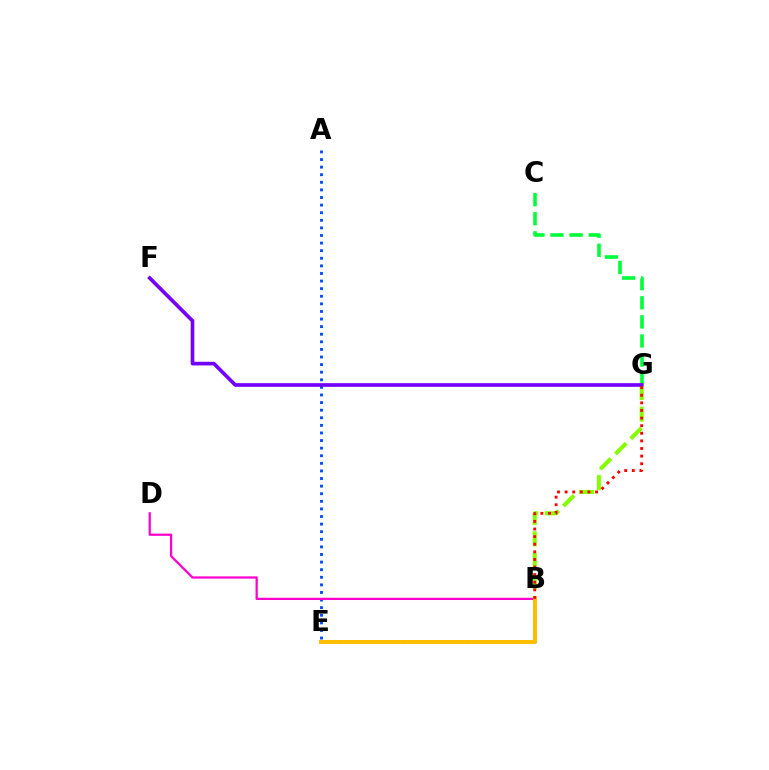{('A', 'E'): [{'color': '#004bff', 'line_style': 'dotted', 'thickness': 2.06}], ('C', 'G'): [{'color': '#00ff39', 'line_style': 'dashed', 'thickness': 2.59}], ('B', 'E'): [{'color': '#00fff6', 'line_style': 'dotted', 'thickness': 2.92}, {'color': '#ffbd00', 'line_style': 'solid', 'thickness': 2.86}], ('B', 'D'): [{'color': '#ff00cf', 'line_style': 'solid', 'thickness': 1.62}], ('B', 'G'): [{'color': '#84ff00', 'line_style': 'dashed', 'thickness': 2.93}, {'color': '#ff0000', 'line_style': 'dotted', 'thickness': 2.07}], ('F', 'G'): [{'color': '#7200ff', 'line_style': 'solid', 'thickness': 2.63}]}